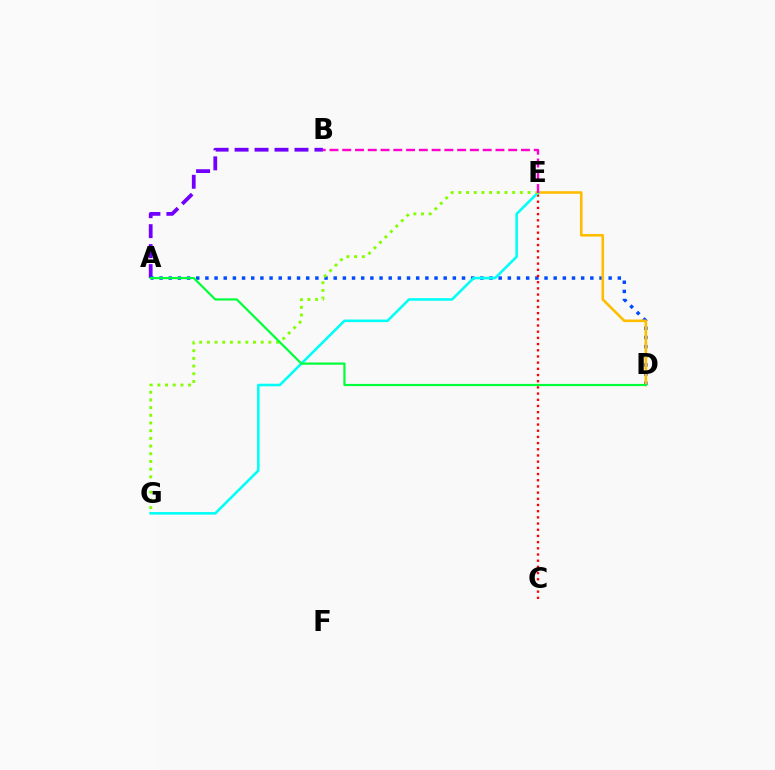{('A', 'B'): [{'color': '#7200ff', 'line_style': 'dashed', 'thickness': 2.71}], ('A', 'D'): [{'color': '#004bff', 'line_style': 'dotted', 'thickness': 2.49}, {'color': '#00ff39', 'line_style': 'solid', 'thickness': 1.58}], ('C', 'E'): [{'color': '#ff0000', 'line_style': 'dotted', 'thickness': 1.68}], ('D', 'E'): [{'color': '#ffbd00', 'line_style': 'solid', 'thickness': 1.87}], ('E', 'G'): [{'color': '#00fff6', 'line_style': 'solid', 'thickness': 1.85}, {'color': '#84ff00', 'line_style': 'dotted', 'thickness': 2.09}], ('B', 'E'): [{'color': '#ff00cf', 'line_style': 'dashed', 'thickness': 1.73}]}